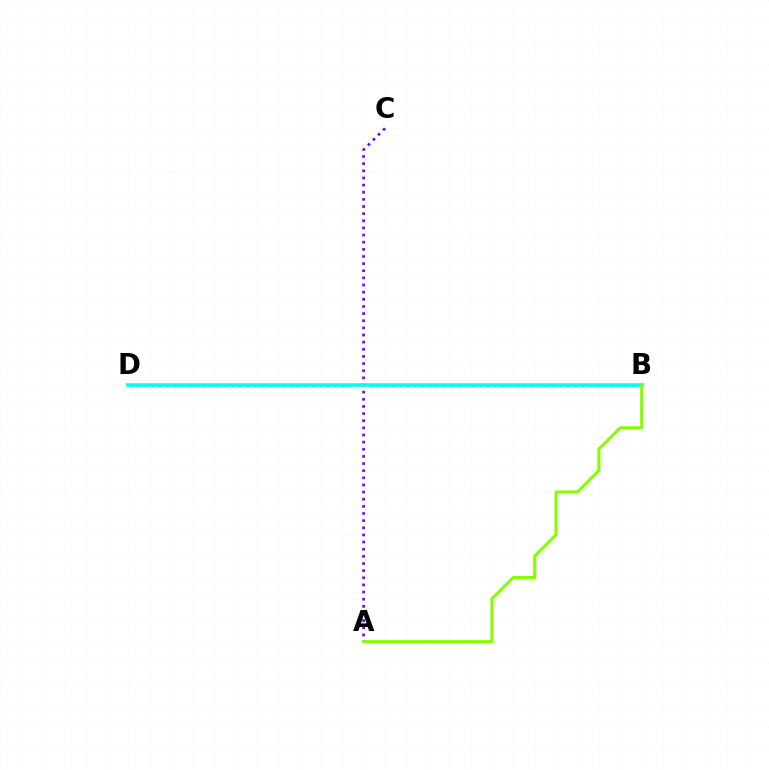{('A', 'C'): [{'color': '#7200ff', 'line_style': 'dotted', 'thickness': 1.94}], ('B', 'D'): [{'color': '#ff0000', 'line_style': 'dotted', 'thickness': 1.98}, {'color': '#00fff6', 'line_style': 'solid', 'thickness': 2.61}], ('A', 'B'): [{'color': '#84ff00', 'line_style': 'solid', 'thickness': 2.22}]}